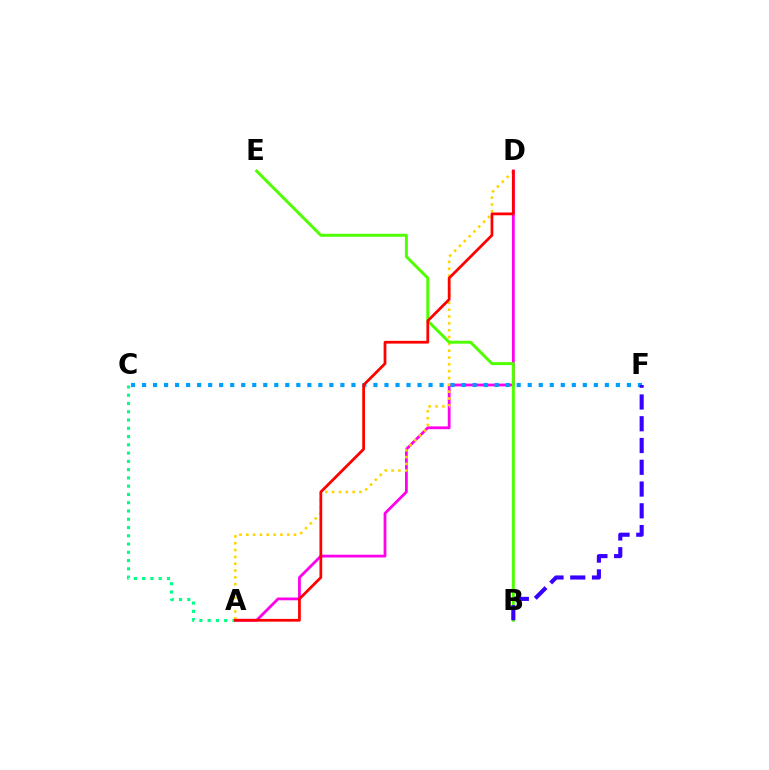{('A', 'D'): [{'color': '#ff00ed', 'line_style': 'solid', 'thickness': 2.0}, {'color': '#ffd500', 'line_style': 'dotted', 'thickness': 1.86}, {'color': '#ff0000', 'line_style': 'solid', 'thickness': 1.98}], ('B', 'E'): [{'color': '#4fff00', 'line_style': 'solid', 'thickness': 2.13}], ('A', 'C'): [{'color': '#00ff86', 'line_style': 'dotted', 'thickness': 2.25}], ('C', 'F'): [{'color': '#009eff', 'line_style': 'dotted', 'thickness': 2.99}], ('B', 'F'): [{'color': '#3700ff', 'line_style': 'dashed', 'thickness': 2.96}]}